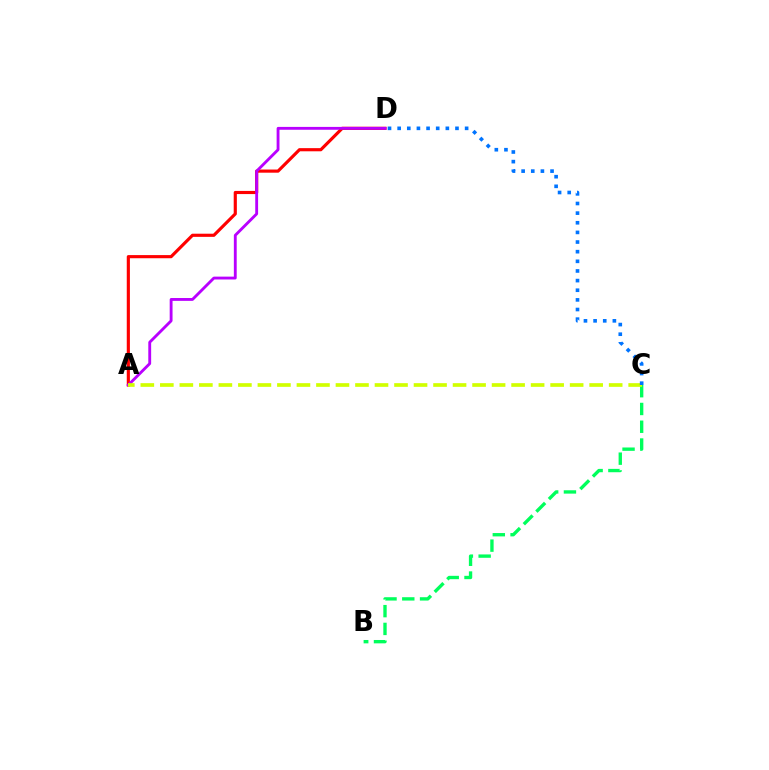{('B', 'C'): [{'color': '#00ff5c', 'line_style': 'dashed', 'thickness': 2.41}], ('A', 'D'): [{'color': '#ff0000', 'line_style': 'solid', 'thickness': 2.27}, {'color': '#b900ff', 'line_style': 'solid', 'thickness': 2.05}], ('A', 'C'): [{'color': '#d1ff00', 'line_style': 'dashed', 'thickness': 2.65}], ('C', 'D'): [{'color': '#0074ff', 'line_style': 'dotted', 'thickness': 2.62}]}